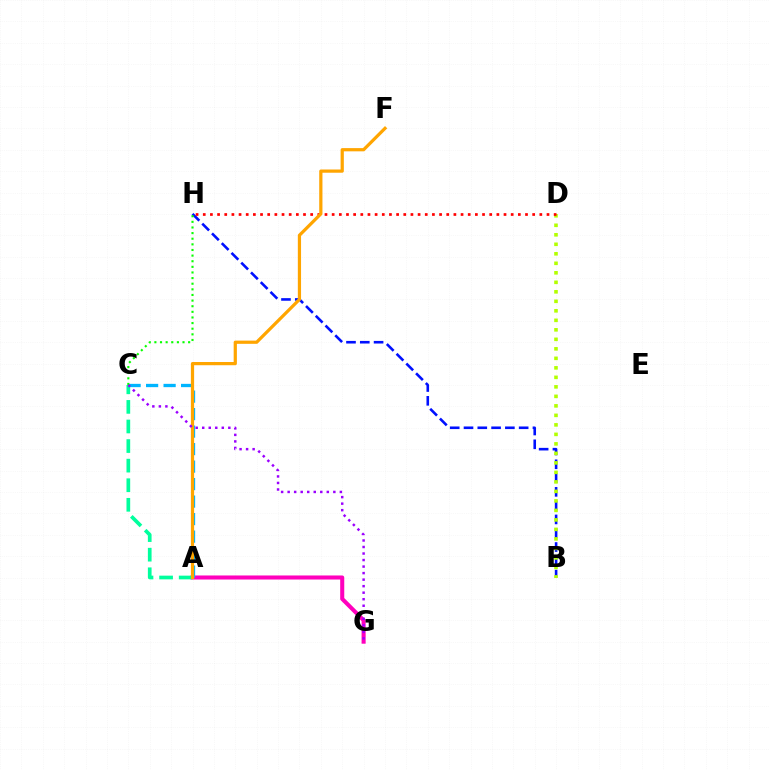{('B', 'H'): [{'color': '#0010ff', 'line_style': 'dashed', 'thickness': 1.87}], ('A', 'G'): [{'color': '#ff00bd', 'line_style': 'solid', 'thickness': 2.92}], ('A', 'C'): [{'color': '#00b5ff', 'line_style': 'dashed', 'thickness': 2.38}, {'color': '#00ff9d', 'line_style': 'dashed', 'thickness': 2.66}], ('B', 'D'): [{'color': '#b3ff00', 'line_style': 'dotted', 'thickness': 2.58}], ('D', 'H'): [{'color': '#ff0000', 'line_style': 'dotted', 'thickness': 1.95}], ('A', 'F'): [{'color': '#ffa500', 'line_style': 'solid', 'thickness': 2.32}], ('C', 'H'): [{'color': '#08ff00', 'line_style': 'dotted', 'thickness': 1.53}], ('C', 'G'): [{'color': '#9b00ff', 'line_style': 'dotted', 'thickness': 1.77}]}